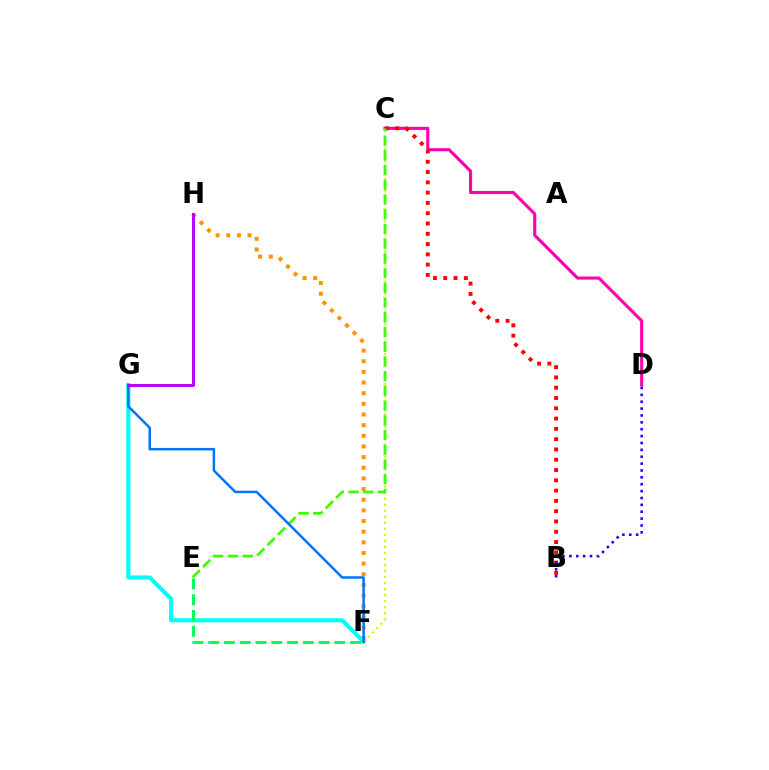{('F', 'H'): [{'color': '#ff9400', 'line_style': 'dotted', 'thickness': 2.89}], ('C', 'D'): [{'color': '#ff00ac', 'line_style': 'solid', 'thickness': 2.23}], ('B', 'C'): [{'color': '#ff0000', 'line_style': 'dotted', 'thickness': 2.8}], ('F', 'G'): [{'color': '#00fff6', 'line_style': 'solid', 'thickness': 2.97}, {'color': '#0074ff', 'line_style': 'solid', 'thickness': 1.79}], ('C', 'F'): [{'color': '#d1ff00', 'line_style': 'dotted', 'thickness': 1.64}], ('B', 'D'): [{'color': '#2500ff', 'line_style': 'dotted', 'thickness': 1.87}], ('E', 'F'): [{'color': '#00ff5c', 'line_style': 'dashed', 'thickness': 2.14}], ('C', 'E'): [{'color': '#3dff00', 'line_style': 'dashed', 'thickness': 2.0}], ('G', 'H'): [{'color': '#b900ff', 'line_style': 'solid', 'thickness': 2.13}]}